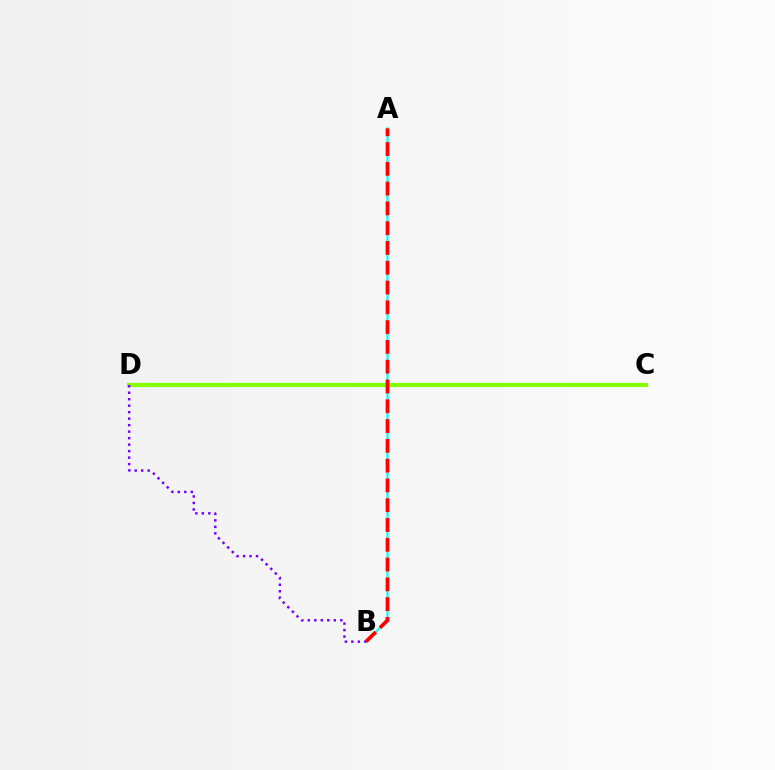{('C', 'D'): [{'color': '#84ff00', 'line_style': 'solid', 'thickness': 2.99}], ('A', 'B'): [{'color': '#00fff6', 'line_style': 'solid', 'thickness': 1.55}, {'color': '#ff0000', 'line_style': 'dashed', 'thickness': 2.69}], ('B', 'D'): [{'color': '#7200ff', 'line_style': 'dotted', 'thickness': 1.76}]}